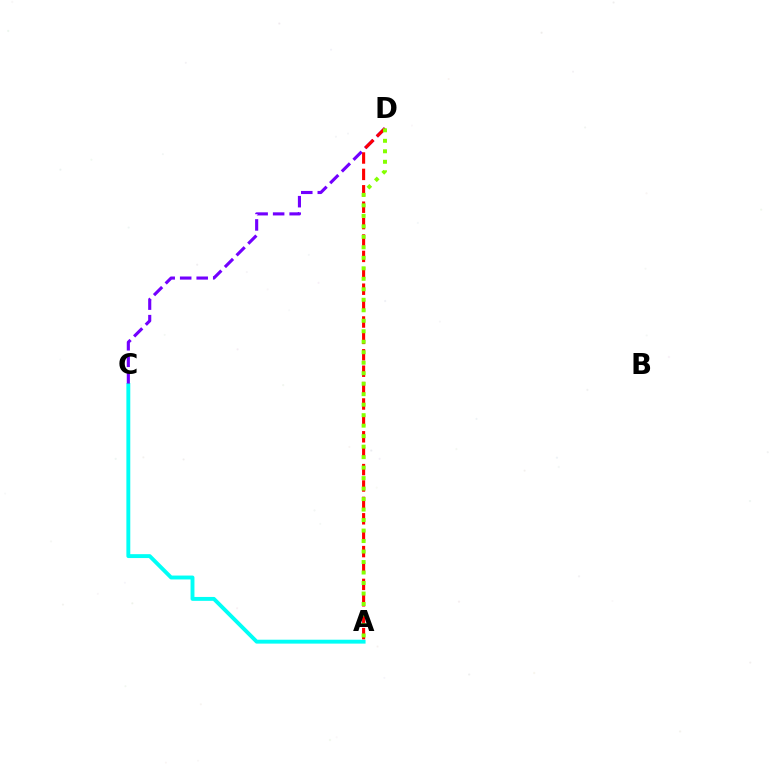{('A', 'C'): [{'color': '#00fff6', 'line_style': 'solid', 'thickness': 2.81}], ('C', 'D'): [{'color': '#7200ff', 'line_style': 'dashed', 'thickness': 2.24}], ('A', 'D'): [{'color': '#ff0000', 'line_style': 'dashed', 'thickness': 2.23}, {'color': '#84ff00', 'line_style': 'dotted', 'thickness': 2.85}]}